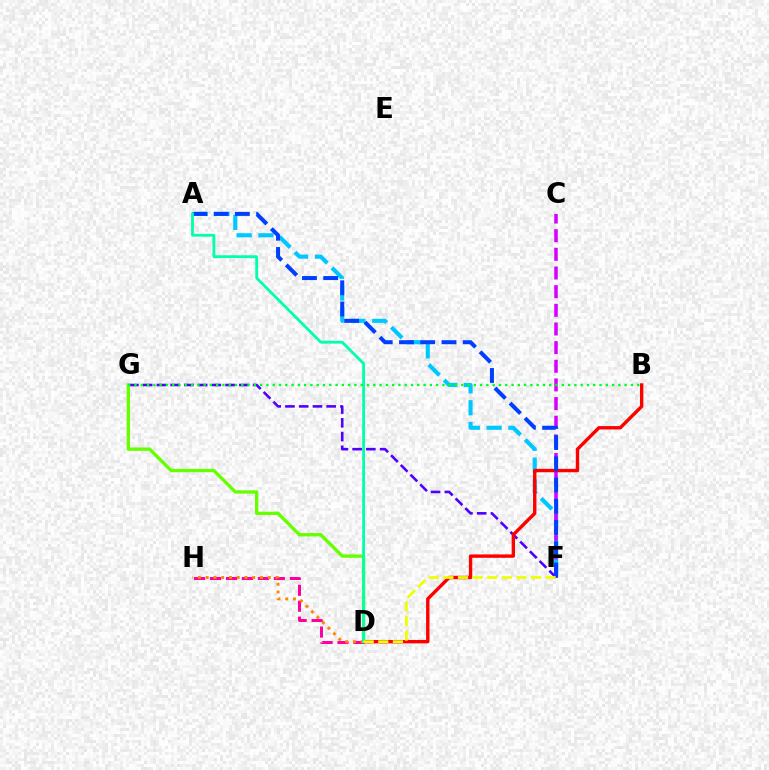{('A', 'F'): [{'color': '#00c7ff', 'line_style': 'dashed', 'thickness': 2.96}, {'color': '#003fff', 'line_style': 'dashed', 'thickness': 2.88}], ('D', 'H'): [{'color': '#ff00a0', 'line_style': 'dashed', 'thickness': 2.17}, {'color': '#ff8800', 'line_style': 'dotted', 'thickness': 2.11}], ('F', 'G'): [{'color': '#4f00ff', 'line_style': 'dashed', 'thickness': 1.87}], ('D', 'G'): [{'color': '#66ff00', 'line_style': 'solid', 'thickness': 2.39}], ('C', 'F'): [{'color': '#d600ff', 'line_style': 'dashed', 'thickness': 2.53}], ('B', 'D'): [{'color': '#ff0000', 'line_style': 'solid', 'thickness': 2.44}], ('A', 'D'): [{'color': '#00ffaf', 'line_style': 'solid', 'thickness': 2.02}], ('B', 'G'): [{'color': '#00ff27', 'line_style': 'dotted', 'thickness': 1.71}], ('D', 'F'): [{'color': '#eeff00', 'line_style': 'dashed', 'thickness': 1.98}]}